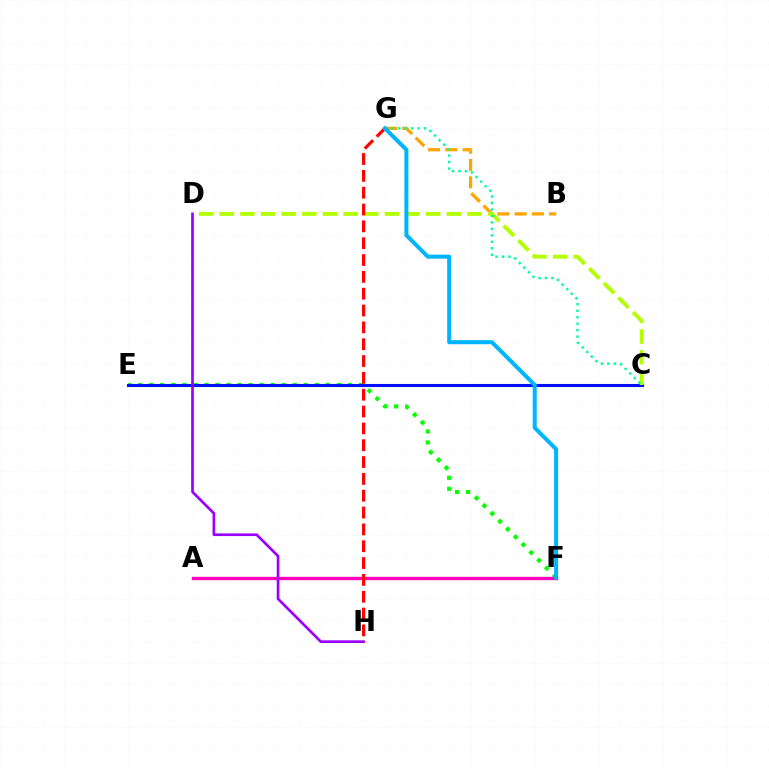{('E', 'F'): [{'color': '#08ff00', 'line_style': 'dotted', 'thickness': 3.0}], ('B', 'G'): [{'color': '#ffa500', 'line_style': 'dashed', 'thickness': 2.35}], ('C', 'E'): [{'color': '#0010ff', 'line_style': 'solid', 'thickness': 2.2}], ('C', 'D'): [{'color': '#b3ff00', 'line_style': 'dashed', 'thickness': 2.8}], ('A', 'F'): [{'color': '#ff00bd', 'line_style': 'solid', 'thickness': 2.4}], ('C', 'G'): [{'color': '#00ff9d', 'line_style': 'dotted', 'thickness': 1.76}], ('D', 'H'): [{'color': '#9b00ff', 'line_style': 'solid', 'thickness': 1.94}], ('G', 'H'): [{'color': '#ff0000', 'line_style': 'dashed', 'thickness': 2.29}], ('F', 'G'): [{'color': '#00b5ff', 'line_style': 'solid', 'thickness': 2.89}]}